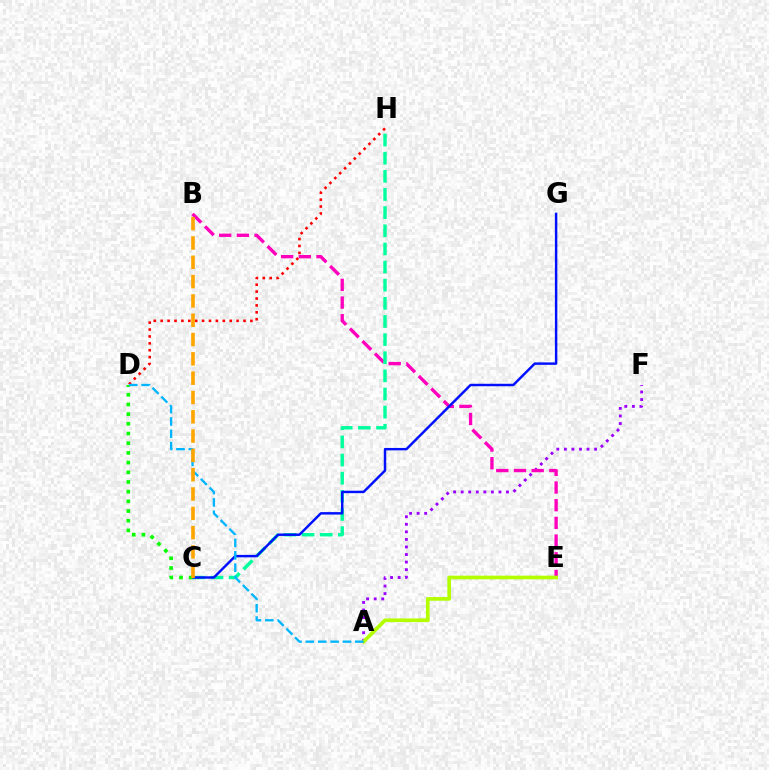{('D', 'H'): [{'color': '#ff0000', 'line_style': 'dotted', 'thickness': 1.87}], ('A', 'F'): [{'color': '#9b00ff', 'line_style': 'dotted', 'thickness': 2.05}], ('B', 'E'): [{'color': '#ff00bd', 'line_style': 'dashed', 'thickness': 2.4}], ('A', 'E'): [{'color': '#b3ff00', 'line_style': 'solid', 'thickness': 2.65}], ('C', 'H'): [{'color': '#00ff9d', 'line_style': 'dashed', 'thickness': 2.46}], ('C', 'G'): [{'color': '#0010ff', 'line_style': 'solid', 'thickness': 1.76}], ('C', 'D'): [{'color': '#08ff00', 'line_style': 'dotted', 'thickness': 2.63}], ('A', 'D'): [{'color': '#00b5ff', 'line_style': 'dashed', 'thickness': 1.68}], ('B', 'C'): [{'color': '#ffa500', 'line_style': 'dashed', 'thickness': 2.62}]}